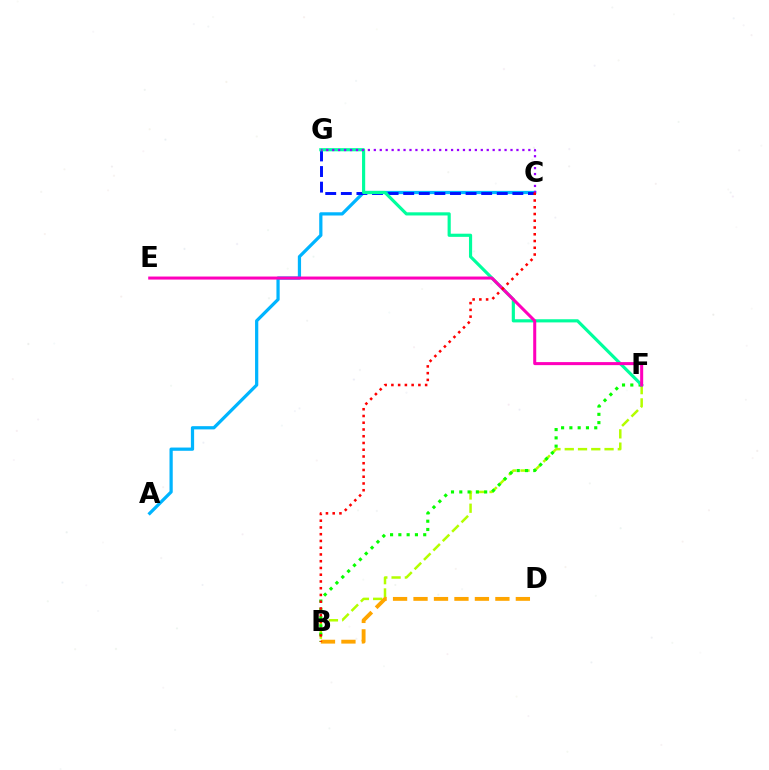{('B', 'F'): [{'color': '#b3ff00', 'line_style': 'dashed', 'thickness': 1.8}, {'color': '#08ff00', 'line_style': 'dotted', 'thickness': 2.25}], ('A', 'C'): [{'color': '#00b5ff', 'line_style': 'solid', 'thickness': 2.33}], ('C', 'G'): [{'color': '#0010ff', 'line_style': 'dashed', 'thickness': 2.12}, {'color': '#9b00ff', 'line_style': 'dotted', 'thickness': 1.61}], ('F', 'G'): [{'color': '#00ff9d', 'line_style': 'solid', 'thickness': 2.27}], ('B', 'D'): [{'color': '#ffa500', 'line_style': 'dashed', 'thickness': 2.78}], ('E', 'F'): [{'color': '#ff00bd', 'line_style': 'solid', 'thickness': 2.18}], ('B', 'C'): [{'color': '#ff0000', 'line_style': 'dotted', 'thickness': 1.83}]}